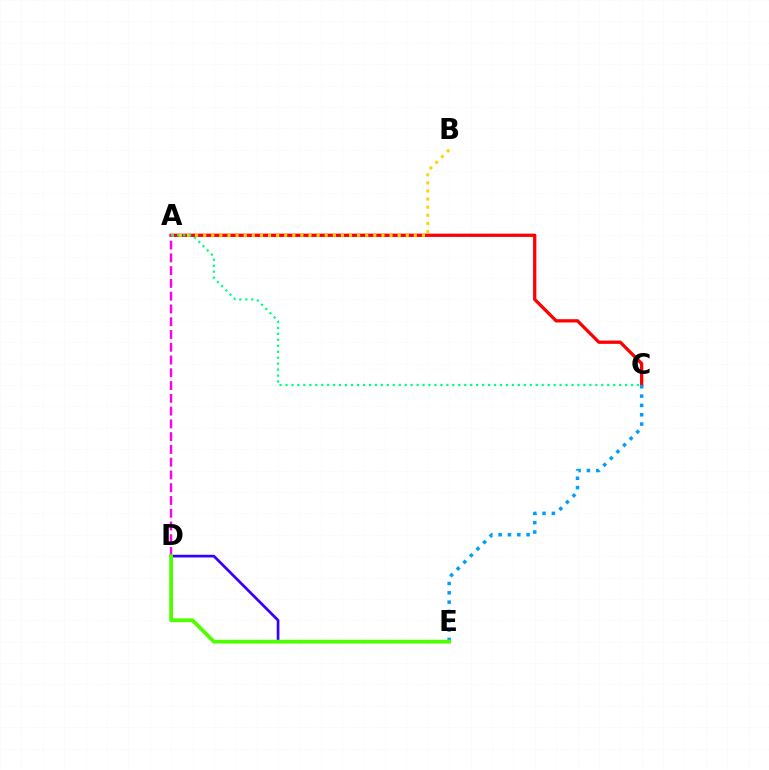{('A', 'C'): [{'color': '#ff0000', 'line_style': 'solid', 'thickness': 2.36}, {'color': '#00ff86', 'line_style': 'dotted', 'thickness': 1.62}], ('D', 'E'): [{'color': '#3700ff', 'line_style': 'solid', 'thickness': 1.94}, {'color': '#4fff00', 'line_style': 'solid', 'thickness': 2.73}], ('A', 'B'): [{'color': '#ffd500', 'line_style': 'dotted', 'thickness': 2.2}], ('C', 'E'): [{'color': '#009eff', 'line_style': 'dotted', 'thickness': 2.54}], ('A', 'D'): [{'color': '#ff00ed', 'line_style': 'dashed', 'thickness': 1.73}]}